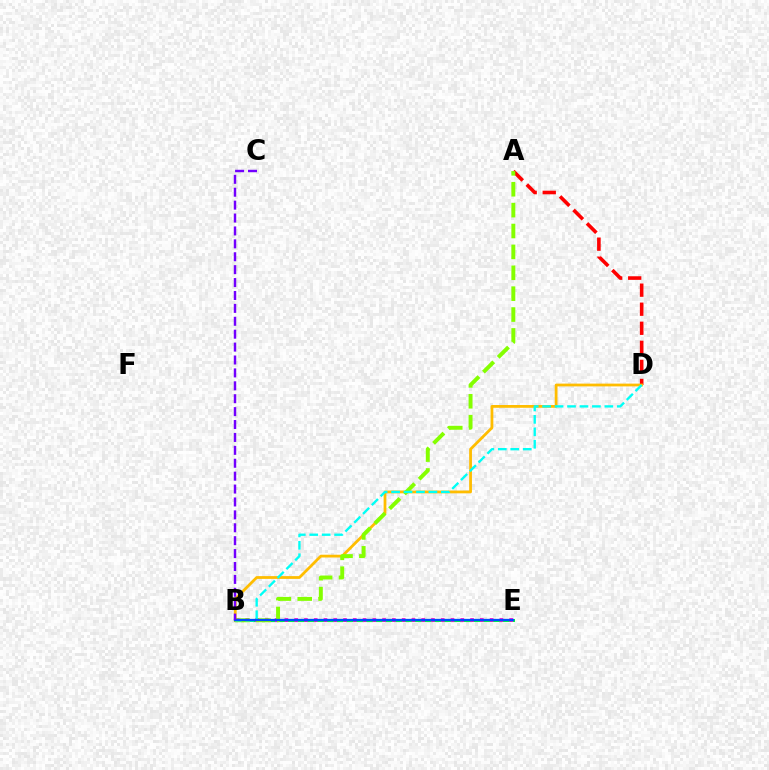{('A', 'D'): [{'color': '#ff0000', 'line_style': 'dashed', 'thickness': 2.59}], ('B', 'E'): [{'color': '#00ff39', 'line_style': 'solid', 'thickness': 2.18}, {'color': '#ff00cf', 'line_style': 'dotted', 'thickness': 2.66}, {'color': '#004bff', 'line_style': 'solid', 'thickness': 1.64}], ('B', 'D'): [{'color': '#ffbd00', 'line_style': 'solid', 'thickness': 2.0}, {'color': '#00fff6', 'line_style': 'dashed', 'thickness': 1.69}], ('A', 'B'): [{'color': '#84ff00', 'line_style': 'dashed', 'thickness': 2.84}], ('B', 'C'): [{'color': '#7200ff', 'line_style': 'dashed', 'thickness': 1.75}]}